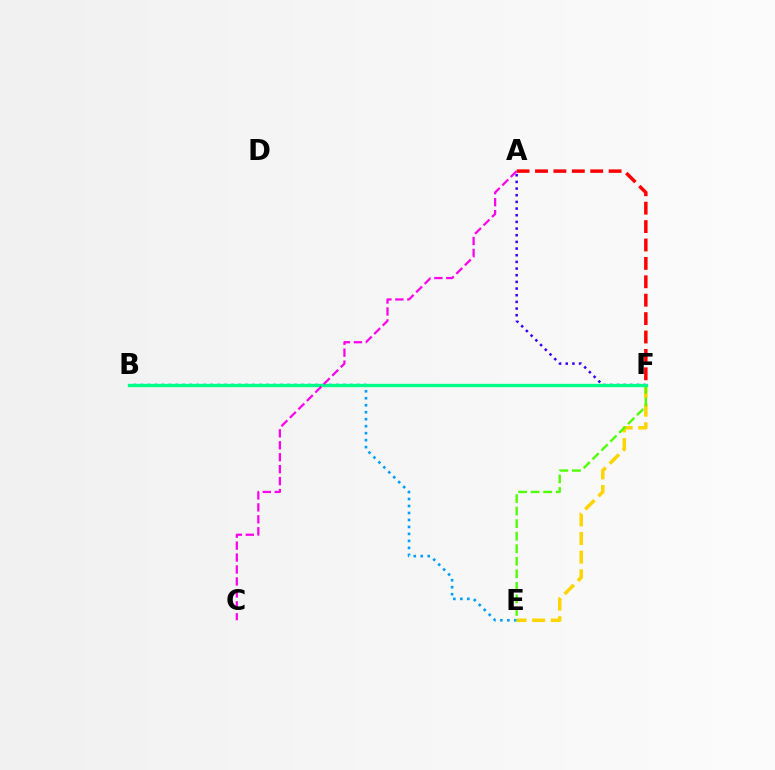{('B', 'E'): [{'color': '#009eff', 'line_style': 'dotted', 'thickness': 1.9}], ('A', 'F'): [{'color': '#3700ff', 'line_style': 'dotted', 'thickness': 1.81}, {'color': '#ff0000', 'line_style': 'dashed', 'thickness': 2.5}], ('E', 'F'): [{'color': '#ffd500', 'line_style': 'dashed', 'thickness': 2.53}, {'color': '#4fff00', 'line_style': 'dashed', 'thickness': 1.7}], ('B', 'F'): [{'color': '#00ff86', 'line_style': 'solid', 'thickness': 2.39}], ('A', 'C'): [{'color': '#ff00ed', 'line_style': 'dashed', 'thickness': 1.62}]}